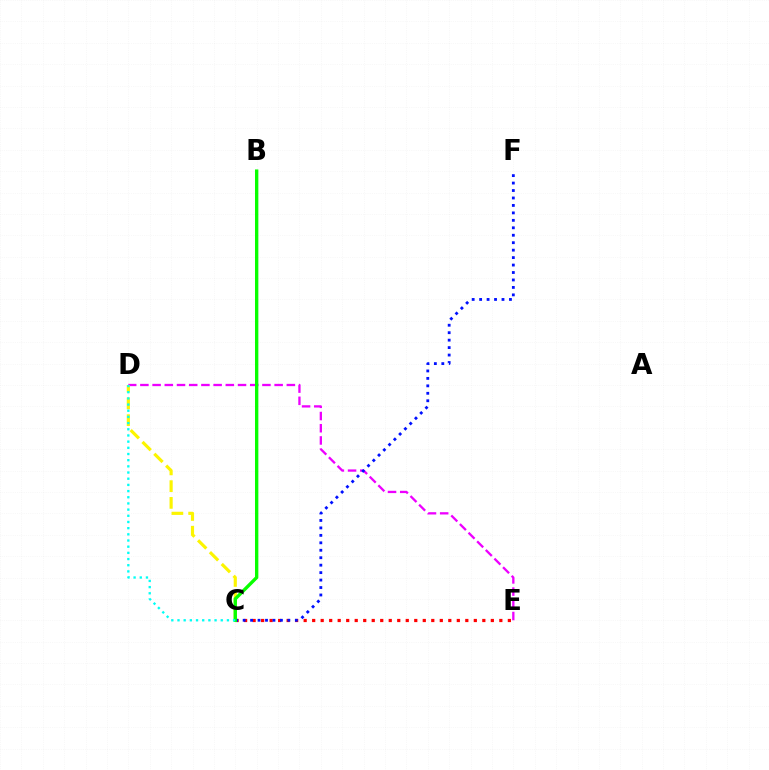{('C', 'E'): [{'color': '#ff0000', 'line_style': 'dotted', 'thickness': 2.31}], ('D', 'E'): [{'color': '#ee00ff', 'line_style': 'dashed', 'thickness': 1.66}], ('C', 'D'): [{'color': '#fcf500', 'line_style': 'dashed', 'thickness': 2.27}, {'color': '#00fff6', 'line_style': 'dotted', 'thickness': 1.68}], ('C', 'F'): [{'color': '#0010ff', 'line_style': 'dotted', 'thickness': 2.03}], ('B', 'C'): [{'color': '#08ff00', 'line_style': 'solid', 'thickness': 2.41}]}